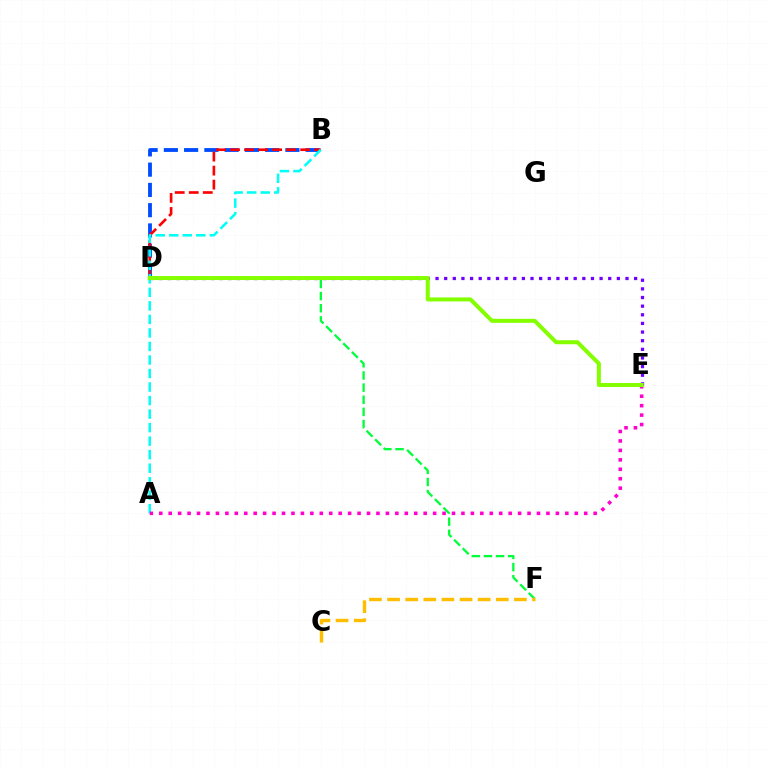{('B', 'D'): [{'color': '#004bff', 'line_style': 'dashed', 'thickness': 2.75}, {'color': '#ff0000', 'line_style': 'dashed', 'thickness': 1.9}], ('D', 'F'): [{'color': '#00ff39', 'line_style': 'dashed', 'thickness': 1.65}], ('D', 'E'): [{'color': '#7200ff', 'line_style': 'dotted', 'thickness': 2.35}, {'color': '#84ff00', 'line_style': 'solid', 'thickness': 2.88}], ('C', 'F'): [{'color': '#ffbd00', 'line_style': 'dashed', 'thickness': 2.46}], ('A', 'B'): [{'color': '#00fff6', 'line_style': 'dashed', 'thickness': 1.84}], ('A', 'E'): [{'color': '#ff00cf', 'line_style': 'dotted', 'thickness': 2.57}]}